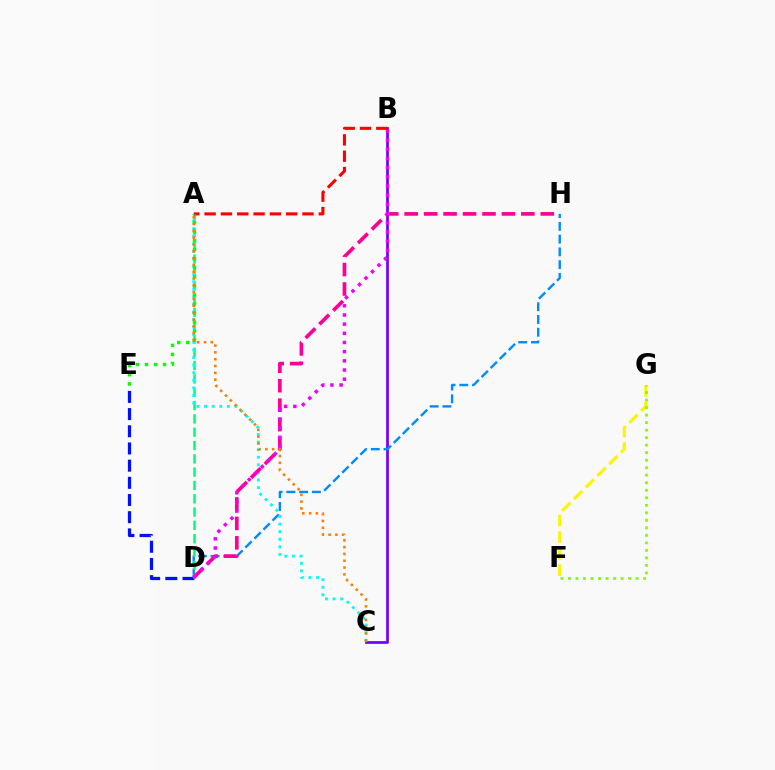{('D', 'E'): [{'color': '#0010ff', 'line_style': 'dashed', 'thickness': 2.33}], ('B', 'C'): [{'color': '#7200ff', 'line_style': 'solid', 'thickness': 1.96}], ('D', 'H'): [{'color': '#008cff', 'line_style': 'dashed', 'thickness': 1.73}, {'color': '#ff0094', 'line_style': 'dashed', 'thickness': 2.64}], ('A', 'D'): [{'color': '#00ff74', 'line_style': 'dashed', 'thickness': 1.81}], ('F', 'G'): [{'color': '#fcf500', 'line_style': 'dashed', 'thickness': 2.25}, {'color': '#84ff00', 'line_style': 'dotted', 'thickness': 2.04}], ('A', 'C'): [{'color': '#00fff6', 'line_style': 'dotted', 'thickness': 2.06}, {'color': '#ff7c00', 'line_style': 'dotted', 'thickness': 1.85}], ('B', 'D'): [{'color': '#ee00ff', 'line_style': 'dotted', 'thickness': 2.49}], ('A', 'B'): [{'color': '#ff0000', 'line_style': 'dashed', 'thickness': 2.22}], ('A', 'E'): [{'color': '#08ff00', 'line_style': 'dotted', 'thickness': 2.46}]}